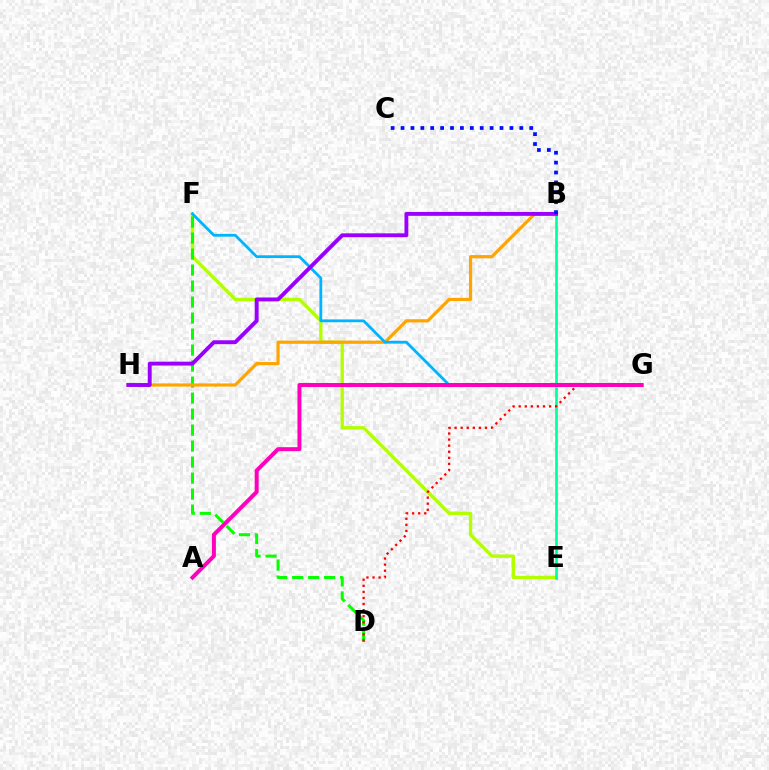{('E', 'F'): [{'color': '#b3ff00', 'line_style': 'solid', 'thickness': 2.4}], ('D', 'F'): [{'color': '#08ff00', 'line_style': 'dashed', 'thickness': 2.17}], ('B', 'E'): [{'color': '#00ff9d', 'line_style': 'solid', 'thickness': 1.91}], ('D', 'G'): [{'color': '#ff0000', 'line_style': 'dotted', 'thickness': 1.65}], ('B', 'H'): [{'color': '#ffa500', 'line_style': 'solid', 'thickness': 2.29}, {'color': '#9b00ff', 'line_style': 'solid', 'thickness': 2.8}], ('F', 'G'): [{'color': '#00b5ff', 'line_style': 'solid', 'thickness': 2.01}], ('A', 'G'): [{'color': '#ff00bd', 'line_style': 'solid', 'thickness': 2.87}], ('B', 'C'): [{'color': '#0010ff', 'line_style': 'dotted', 'thickness': 2.69}]}